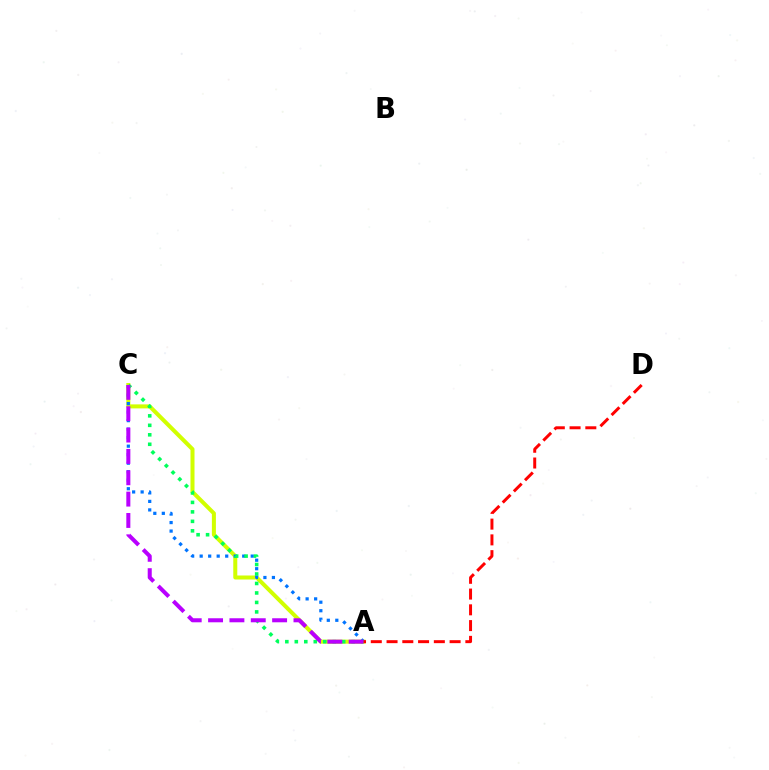{('A', 'C'): [{'color': '#d1ff00', 'line_style': 'solid', 'thickness': 2.89}, {'color': '#0074ff', 'line_style': 'dotted', 'thickness': 2.31}, {'color': '#00ff5c', 'line_style': 'dotted', 'thickness': 2.58}, {'color': '#b900ff', 'line_style': 'dashed', 'thickness': 2.9}], ('A', 'D'): [{'color': '#ff0000', 'line_style': 'dashed', 'thickness': 2.14}]}